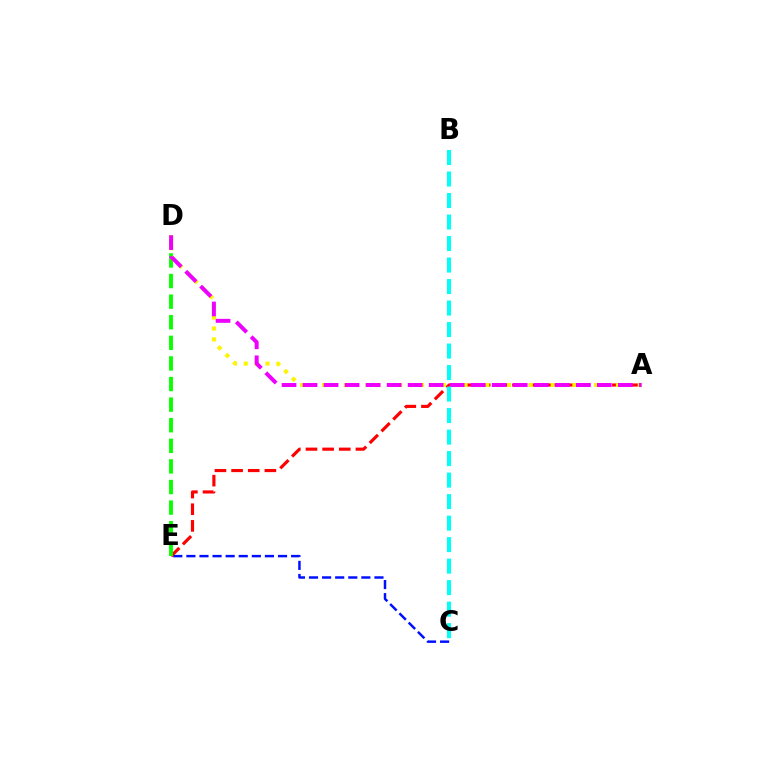{('C', 'E'): [{'color': '#0010ff', 'line_style': 'dashed', 'thickness': 1.78}], ('A', 'E'): [{'color': '#ff0000', 'line_style': 'dashed', 'thickness': 2.26}], ('D', 'E'): [{'color': '#08ff00', 'line_style': 'dashed', 'thickness': 2.8}], ('A', 'D'): [{'color': '#fcf500', 'line_style': 'dotted', 'thickness': 2.96}, {'color': '#ee00ff', 'line_style': 'dashed', 'thickness': 2.86}], ('B', 'C'): [{'color': '#00fff6', 'line_style': 'dashed', 'thickness': 2.92}]}